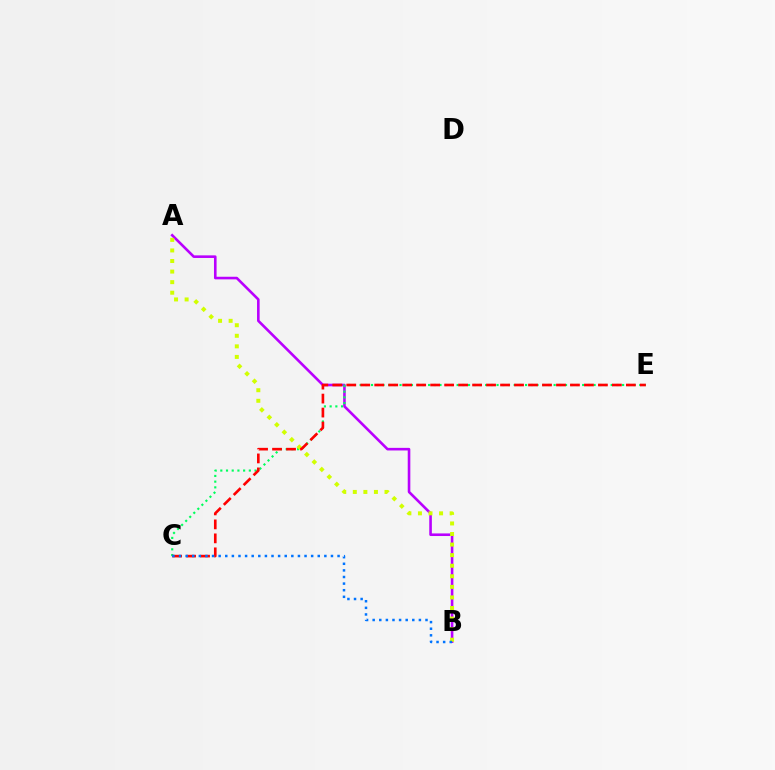{('A', 'B'): [{'color': '#b900ff', 'line_style': 'solid', 'thickness': 1.88}, {'color': '#d1ff00', 'line_style': 'dotted', 'thickness': 2.87}], ('C', 'E'): [{'color': '#00ff5c', 'line_style': 'dotted', 'thickness': 1.55}, {'color': '#ff0000', 'line_style': 'dashed', 'thickness': 1.9}], ('B', 'C'): [{'color': '#0074ff', 'line_style': 'dotted', 'thickness': 1.79}]}